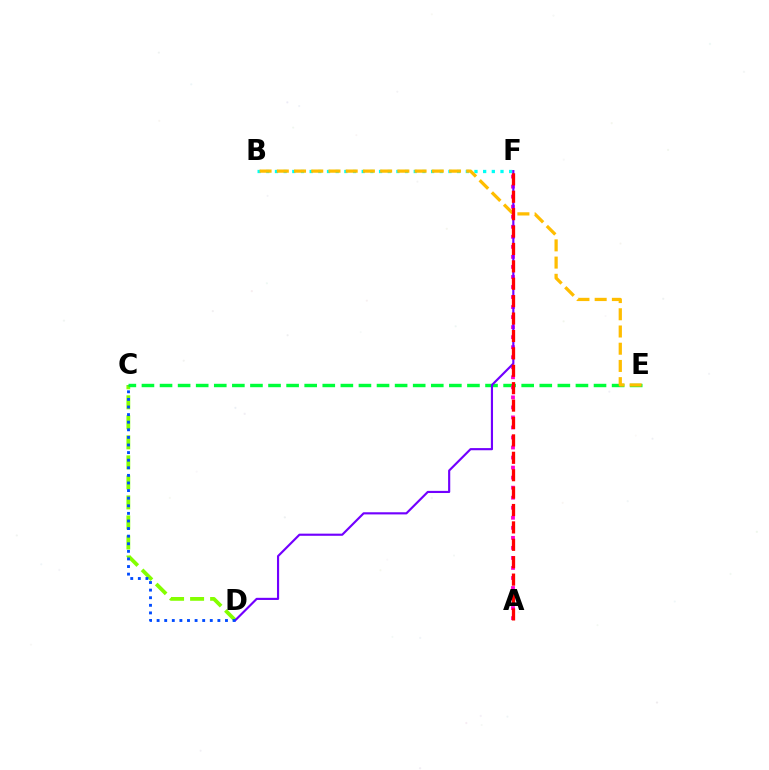{('C', 'D'): [{'color': '#84ff00', 'line_style': 'dashed', 'thickness': 2.72}, {'color': '#004bff', 'line_style': 'dotted', 'thickness': 2.06}], ('C', 'E'): [{'color': '#00ff39', 'line_style': 'dashed', 'thickness': 2.46}], ('A', 'F'): [{'color': '#ff00cf', 'line_style': 'dotted', 'thickness': 2.73}, {'color': '#ff0000', 'line_style': 'dashed', 'thickness': 2.36}], ('B', 'F'): [{'color': '#00fff6', 'line_style': 'dotted', 'thickness': 2.36}], ('B', 'E'): [{'color': '#ffbd00', 'line_style': 'dashed', 'thickness': 2.34}], ('D', 'F'): [{'color': '#7200ff', 'line_style': 'solid', 'thickness': 1.55}]}